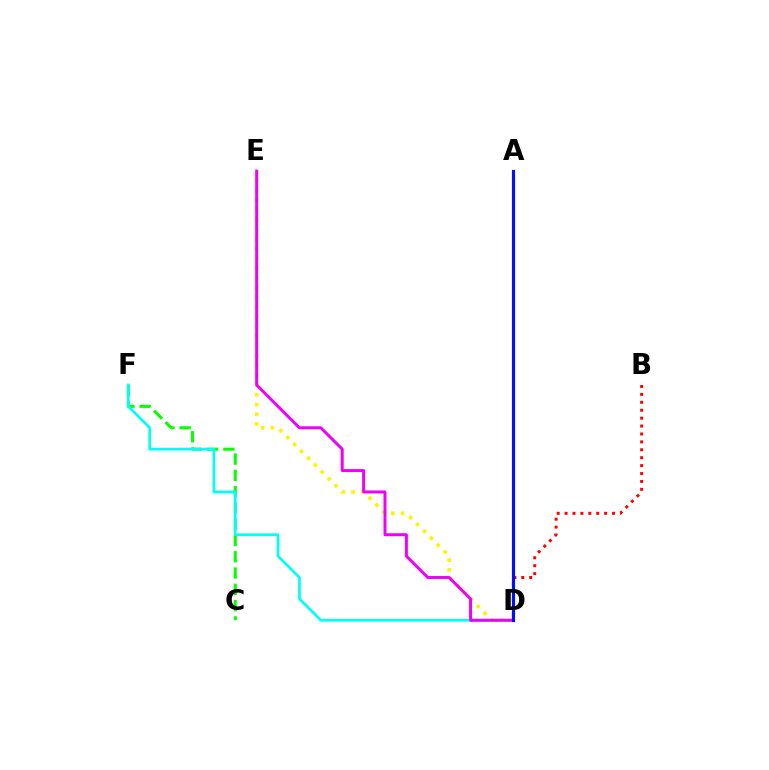{('C', 'F'): [{'color': '#08ff00', 'line_style': 'dashed', 'thickness': 2.21}], ('D', 'F'): [{'color': '#00fff6', 'line_style': 'solid', 'thickness': 1.95}], ('D', 'E'): [{'color': '#fcf500', 'line_style': 'dotted', 'thickness': 2.65}, {'color': '#ee00ff', 'line_style': 'solid', 'thickness': 2.13}], ('B', 'D'): [{'color': '#ff0000', 'line_style': 'dotted', 'thickness': 2.15}], ('A', 'D'): [{'color': '#0010ff', 'line_style': 'solid', 'thickness': 2.27}]}